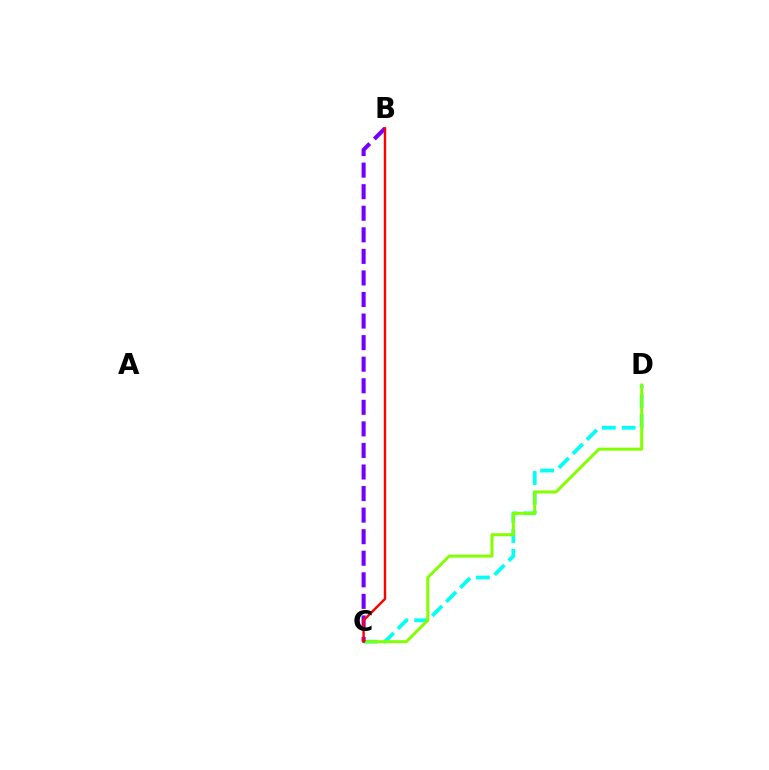{('C', 'D'): [{'color': '#00fff6', 'line_style': 'dashed', 'thickness': 2.7}, {'color': '#84ff00', 'line_style': 'solid', 'thickness': 2.15}], ('B', 'C'): [{'color': '#7200ff', 'line_style': 'dashed', 'thickness': 2.93}, {'color': '#ff0000', 'line_style': 'solid', 'thickness': 1.75}]}